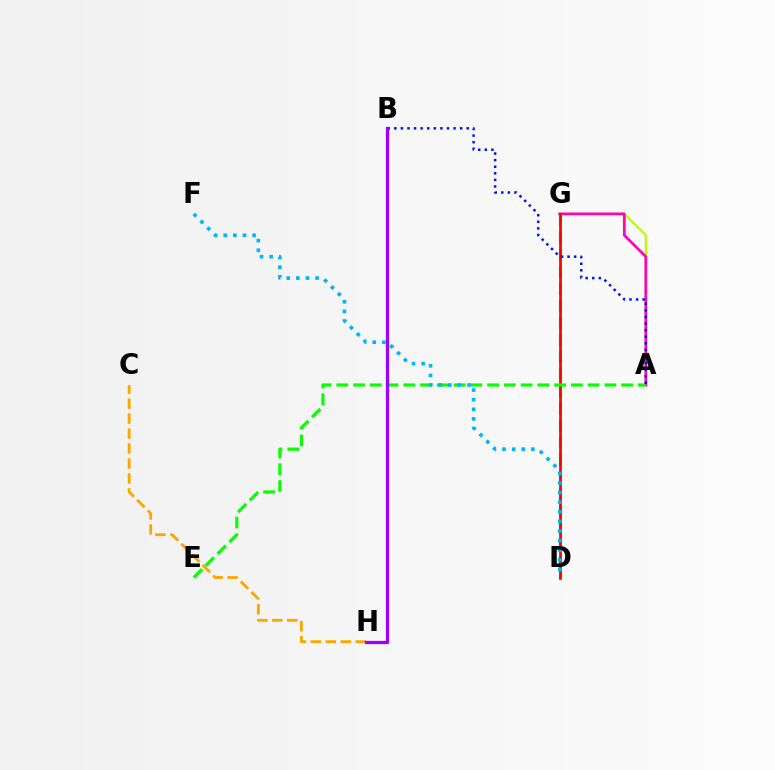{('A', 'G'): [{'color': '#b3ff00', 'line_style': 'solid', 'thickness': 1.58}, {'color': '#ff00bd', 'line_style': 'solid', 'thickness': 1.96}], ('C', 'H'): [{'color': '#ffa500', 'line_style': 'dashed', 'thickness': 2.03}], ('D', 'G'): [{'color': '#00ff9d', 'line_style': 'dashed', 'thickness': 2.32}, {'color': '#ff0000', 'line_style': 'solid', 'thickness': 1.94}], ('A', 'E'): [{'color': '#08ff00', 'line_style': 'dashed', 'thickness': 2.28}], ('A', 'B'): [{'color': '#0010ff', 'line_style': 'dotted', 'thickness': 1.79}], ('D', 'F'): [{'color': '#00b5ff', 'line_style': 'dotted', 'thickness': 2.61}], ('B', 'H'): [{'color': '#9b00ff', 'line_style': 'solid', 'thickness': 2.35}]}